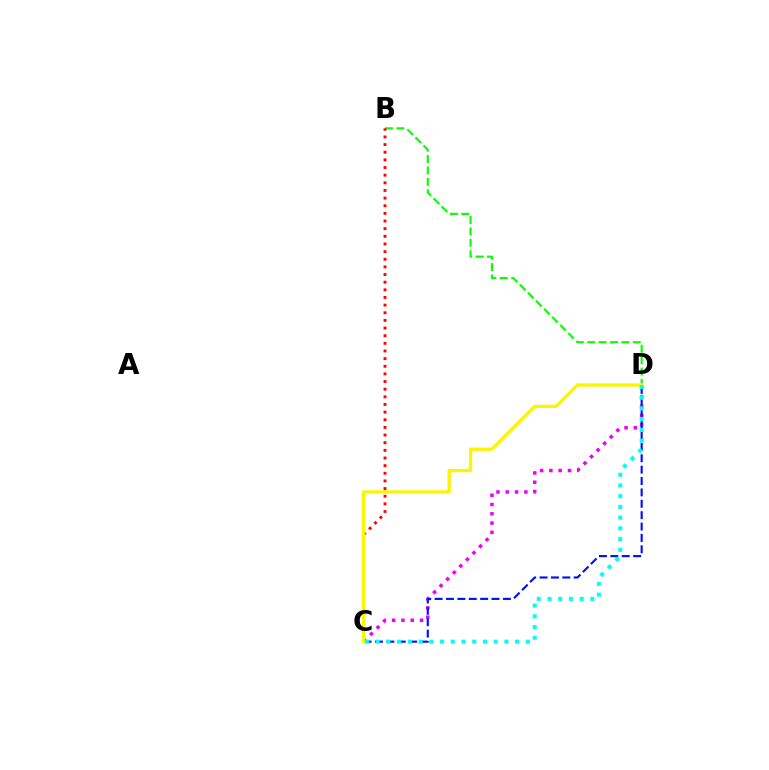{('B', 'D'): [{'color': '#08ff00', 'line_style': 'dashed', 'thickness': 1.55}], ('C', 'D'): [{'color': '#ee00ff', 'line_style': 'dotted', 'thickness': 2.52}, {'color': '#0010ff', 'line_style': 'dashed', 'thickness': 1.55}, {'color': '#fcf500', 'line_style': 'solid', 'thickness': 2.36}, {'color': '#00fff6', 'line_style': 'dotted', 'thickness': 2.92}], ('B', 'C'): [{'color': '#ff0000', 'line_style': 'dotted', 'thickness': 2.08}]}